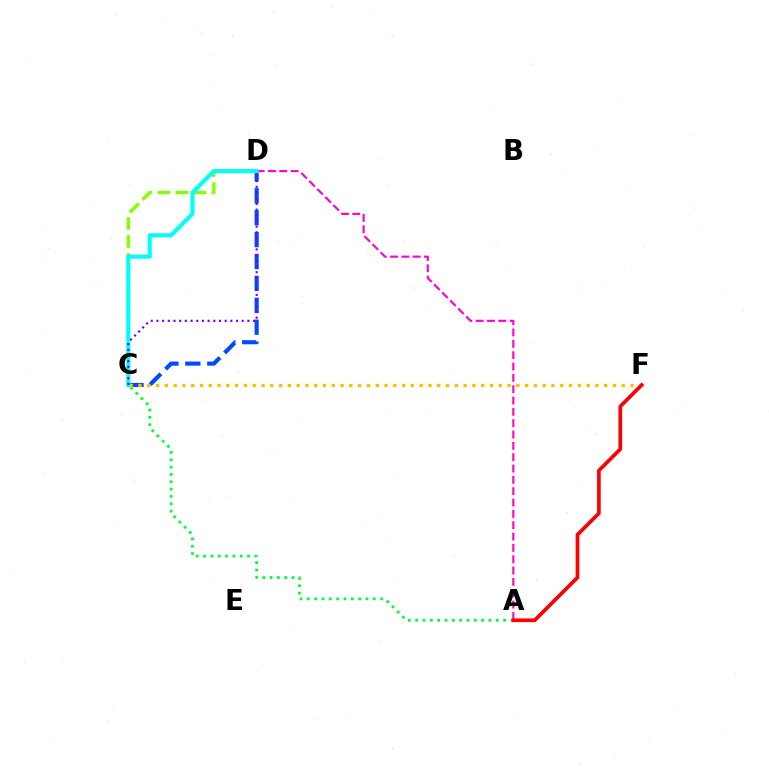{('C', 'D'): [{'color': '#84ff00', 'line_style': 'dashed', 'thickness': 2.44}, {'color': '#004bff', 'line_style': 'dashed', 'thickness': 2.98}, {'color': '#00fff6', 'line_style': 'solid', 'thickness': 2.95}, {'color': '#7200ff', 'line_style': 'dotted', 'thickness': 1.55}], ('A', 'D'): [{'color': '#ff00cf', 'line_style': 'dashed', 'thickness': 1.54}], ('A', 'C'): [{'color': '#00ff39', 'line_style': 'dotted', 'thickness': 1.99}], ('C', 'F'): [{'color': '#ffbd00', 'line_style': 'dotted', 'thickness': 2.39}], ('A', 'F'): [{'color': '#ff0000', 'line_style': 'solid', 'thickness': 2.66}]}